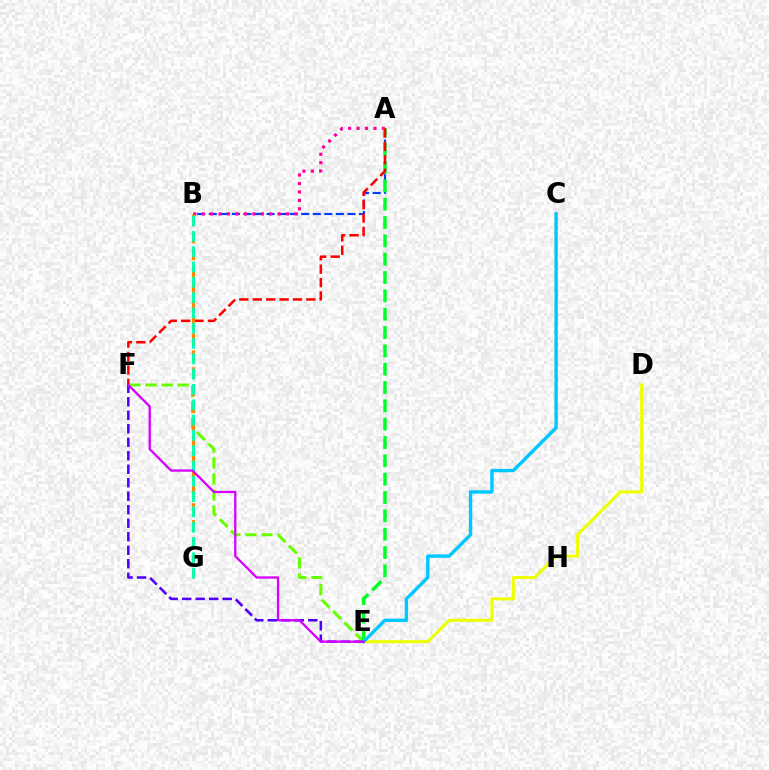{('D', 'E'): [{'color': '#eeff00', 'line_style': 'solid', 'thickness': 2.2}], ('A', 'B'): [{'color': '#003fff', 'line_style': 'dashed', 'thickness': 1.57}, {'color': '#ff00a0', 'line_style': 'dotted', 'thickness': 2.29}], ('E', 'F'): [{'color': '#66ff00', 'line_style': 'dashed', 'thickness': 2.18}, {'color': '#4f00ff', 'line_style': 'dashed', 'thickness': 1.83}, {'color': '#d600ff', 'line_style': 'solid', 'thickness': 1.65}], ('A', 'E'): [{'color': '#00ff27', 'line_style': 'dashed', 'thickness': 2.49}], ('A', 'F'): [{'color': '#ff0000', 'line_style': 'dashed', 'thickness': 1.82}], ('B', 'G'): [{'color': '#ff8800', 'line_style': 'dashed', 'thickness': 2.31}, {'color': '#00ffaf', 'line_style': 'dashed', 'thickness': 2.08}], ('C', 'E'): [{'color': '#00c7ff', 'line_style': 'solid', 'thickness': 2.44}]}